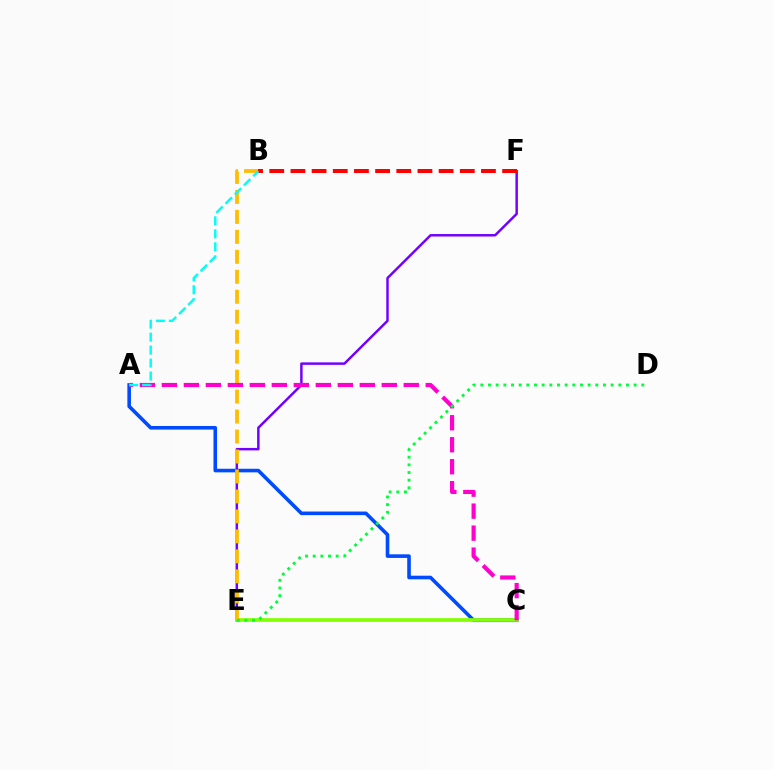{('E', 'F'): [{'color': '#7200ff', 'line_style': 'solid', 'thickness': 1.77}], ('A', 'C'): [{'color': '#004bff', 'line_style': 'solid', 'thickness': 2.59}, {'color': '#ff00cf', 'line_style': 'dashed', 'thickness': 2.99}], ('C', 'E'): [{'color': '#84ff00', 'line_style': 'solid', 'thickness': 2.66}], ('B', 'E'): [{'color': '#ffbd00', 'line_style': 'dashed', 'thickness': 2.71}], ('B', 'F'): [{'color': '#ff0000', 'line_style': 'dashed', 'thickness': 2.88}], ('A', 'B'): [{'color': '#00fff6', 'line_style': 'dashed', 'thickness': 1.76}], ('D', 'E'): [{'color': '#00ff39', 'line_style': 'dotted', 'thickness': 2.08}]}